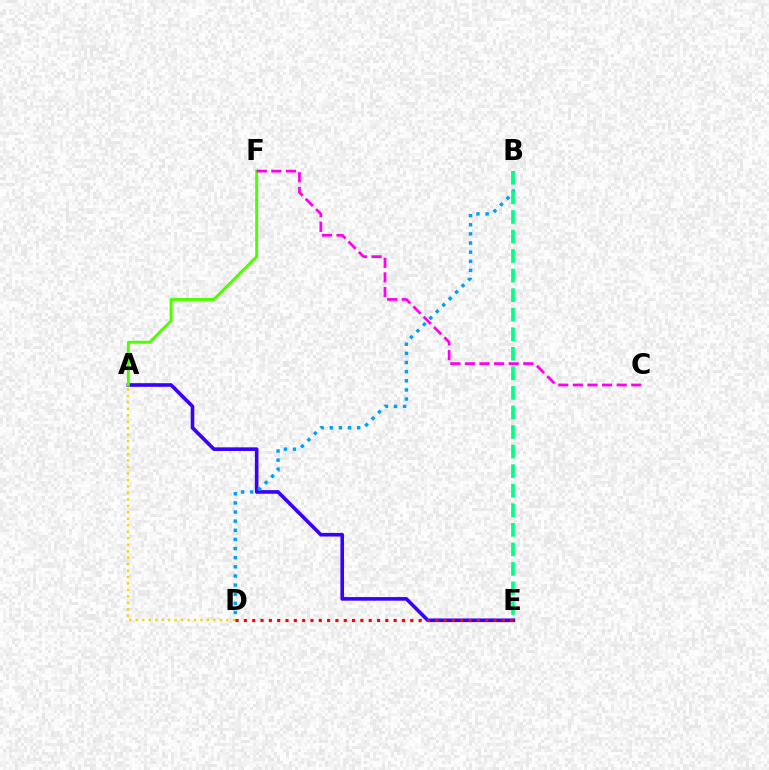{('A', 'E'): [{'color': '#3700ff', 'line_style': 'solid', 'thickness': 2.61}], ('A', 'F'): [{'color': '#4fff00', 'line_style': 'solid', 'thickness': 2.13}], ('A', 'D'): [{'color': '#ffd500', 'line_style': 'dotted', 'thickness': 1.76}], ('B', 'D'): [{'color': '#009eff', 'line_style': 'dotted', 'thickness': 2.48}], ('C', 'F'): [{'color': '#ff00ed', 'line_style': 'dashed', 'thickness': 1.98}], ('D', 'E'): [{'color': '#ff0000', 'line_style': 'dotted', 'thickness': 2.26}], ('B', 'E'): [{'color': '#00ff86', 'line_style': 'dashed', 'thickness': 2.66}]}